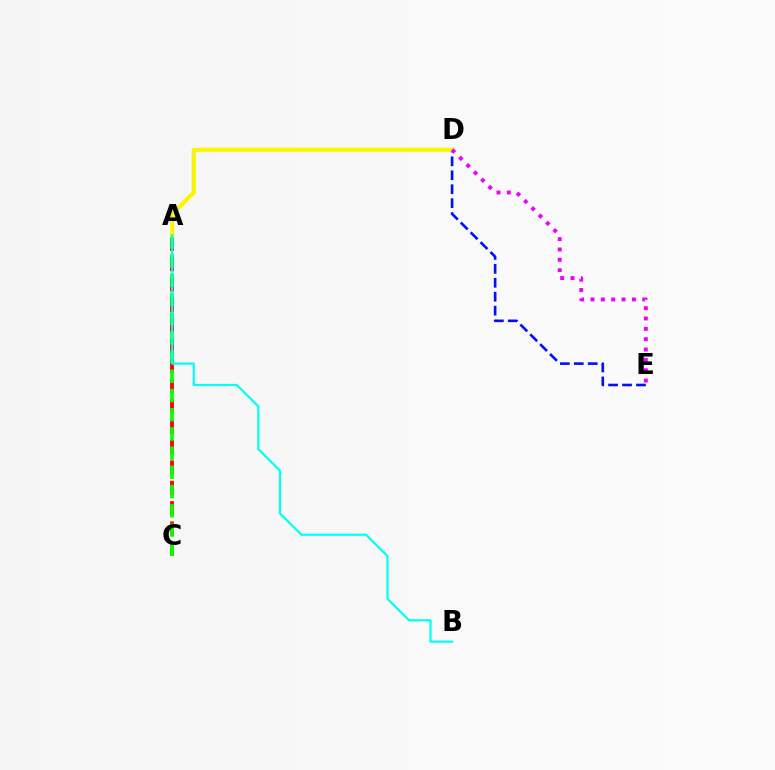{('D', 'E'): [{'color': '#0010ff', 'line_style': 'dashed', 'thickness': 1.89}, {'color': '#ee00ff', 'line_style': 'dotted', 'thickness': 2.81}], ('A', 'C'): [{'color': '#ff0000', 'line_style': 'dashed', 'thickness': 2.76}, {'color': '#08ff00', 'line_style': 'dashed', 'thickness': 2.61}], ('A', 'D'): [{'color': '#fcf500', 'line_style': 'solid', 'thickness': 2.97}], ('A', 'B'): [{'color': '#00fff6', 'line_style': 'solid', 'thickness': 1.58}]}